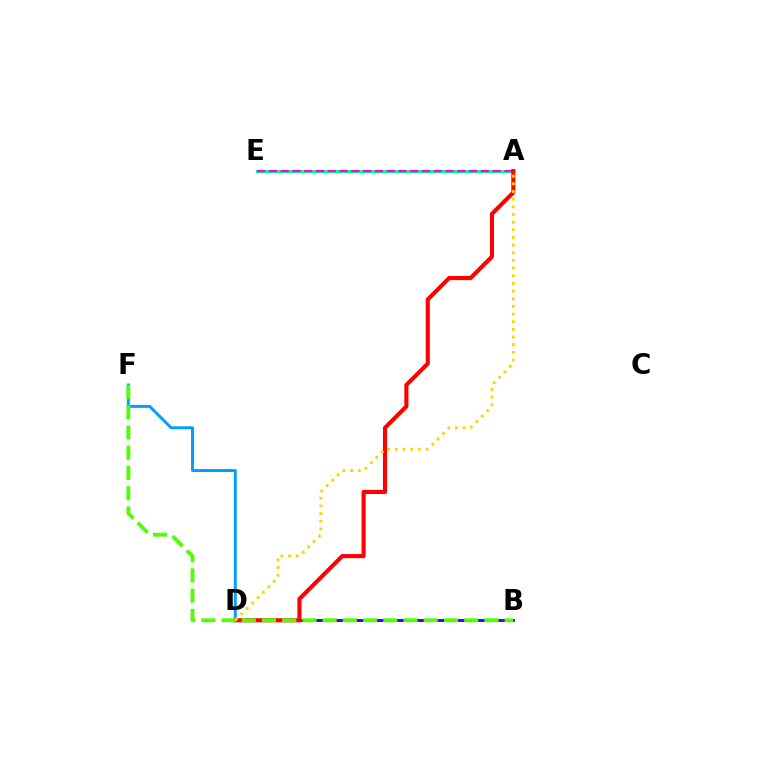{('B', 'D'): [{'color': '#3700ff', 'line_style': 'solid', 'thickness': 2.08}], ('A', 'E'): [{'color': '#00ff86', 'line_style': 'solid', 'thickness': 2.15}, {'color': '#ff00ed', 'line_style': 'dashed', 'thickness': 1.6}], ('D', 'F'): [{'color': '#009eff', 'line_style': 'solid', 'thickness': 2.13}], ('A', 'D'): [{'color': '#ff0000', 'line_style': 'solid', 'thickness': 2.96}, {'color': '#ffd500', 'line_style': 'dotted', 'thickness': 2.08}], ('B', 'F'): [{'color': '#4fff00', 'line_style': 'dashed', 'thickness': 2.75}]}